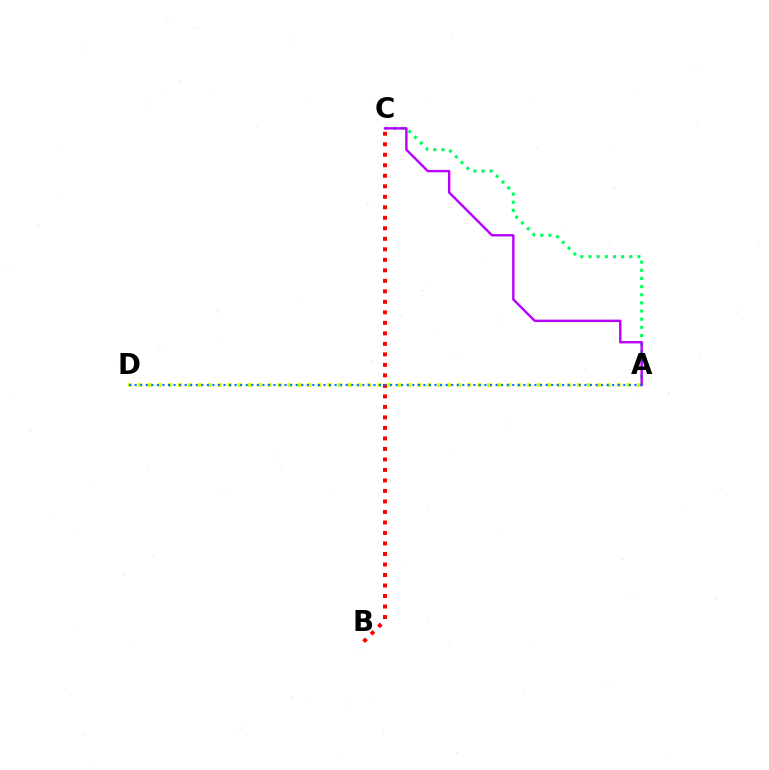{('A', 'C'): [{'color': '#00ff5c', 'line_style': 'dotted', 'thickness': 2.22}, {'color': '#b900ff', 'line_style': 'solid', 'thickness': 1.73}], ('B', 'C'): [{'color': '#ff0000', 'line_style': 'dotted', 'thickness': 2.85}], ('A', 'D'): [{'color': '#d1ff00', 'line_style': 'dotted', 'thickness': 2.71}, {'color': '#0074ff', 'line_style': 'dotted', 'thickness': 1.51}]}